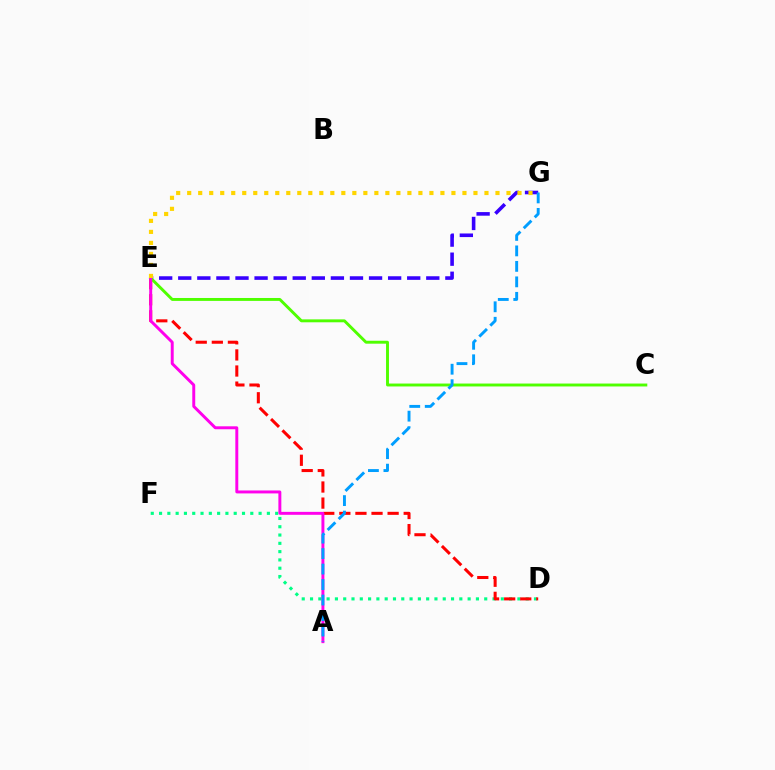{('D', 'F'): [{'color': '#00ff86', 'line_style': 'dotted', 'thickness': 2.25}], ('E', 'G'): [{'color': '#3700ff', 'line_style': 'dashed', 'thickness': 2.59}, {'color': '#ffd500', 'line_style': 'dotted', 'thickness': 2.99}], ('D', 'E'): [{'color': '#ff0000', 'line_style': 'dashed', 'thickness': 2.19}], ('C', 'E'): [{'color': '#4fff00', 'line_style': 'solid', 'thickness': 2.1}], ('A', 'E'): [{'color': '#ff00ed', 'line_style': 'solid', 'thickness': 2.12}], ('A', 'G'): [{'color': '#009eff', 'line_style': 'dashed', 'thickness': 2.1}]}